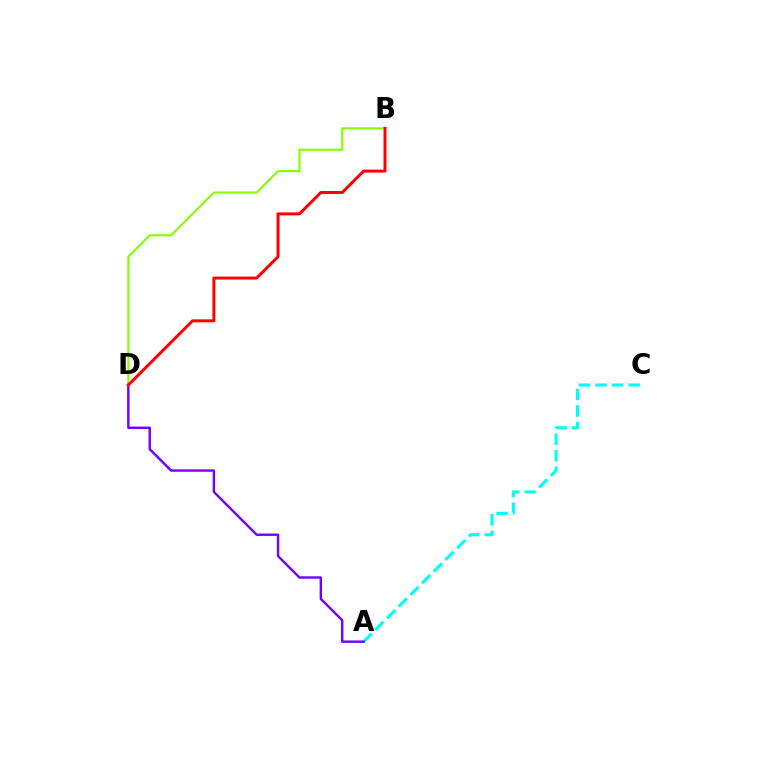{('A', 'C'): [{'color': '#00fff6', 'line_style': 'dashed', 'thickness': 2.25}], ('B', 'D'): [{'color': '#84ff00', 'line_style': 'solid', 'thickness': 1.52}, {'color': '#ff0000', 'line_style': 'solid', 'thickness': 2.14}], ('A', 'D'): [{'color': '#7200ff', 'line_style': 'solid', 'thickness': 1.73}]}